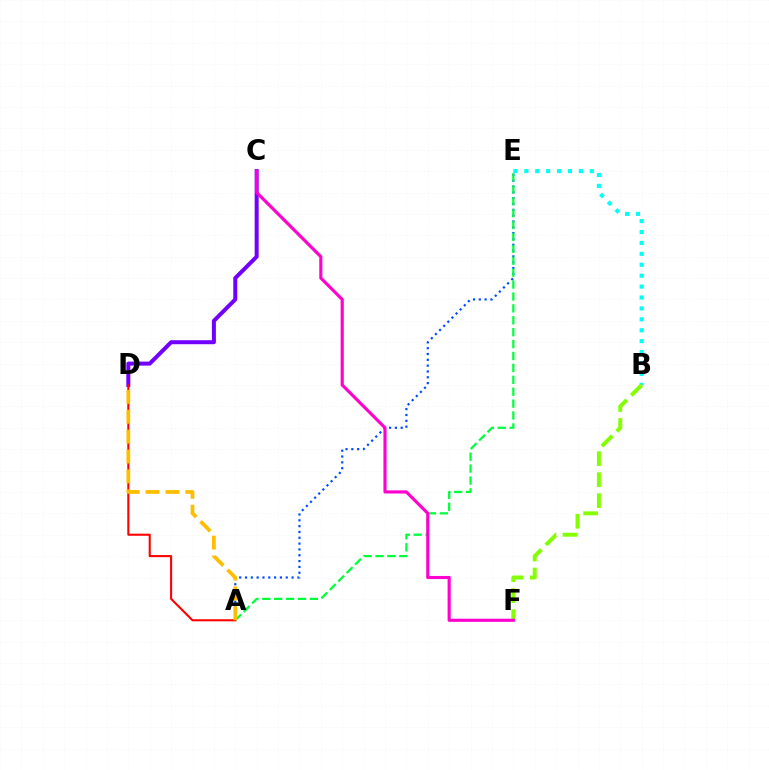{('A', 'E'): [{'color': '#004bff', 'line_style': 'dotted', 'thickness': 1.58}, {'color': '#00ff39', 'line_style': 'dashed', 'thickness': 1.62}], ('B', 'E'): [{'color': '#00fff6', 'line_style': 'dotted', 'thickness': 2.97}], ('C', 'D'): [{'color': '#7200ff', 'line_style': 'solid', 'thickness': 2.88}], ('B', 'F'): [{'color': '#84ff00', 'line_style': 'dashed', 'thickness': 2.85}], ('A', 'D'): [{'color': '#ff0000', 'line_style': 'solid', 'thickness': 1.51}, {'color': '#ffbd00', 'line_style': 'dashed', 'thickness': 2.7}], ('C', 'F'): [{'color': '#ff00cf', 'line_style': 'solid', 'thickness': 2.26}]}